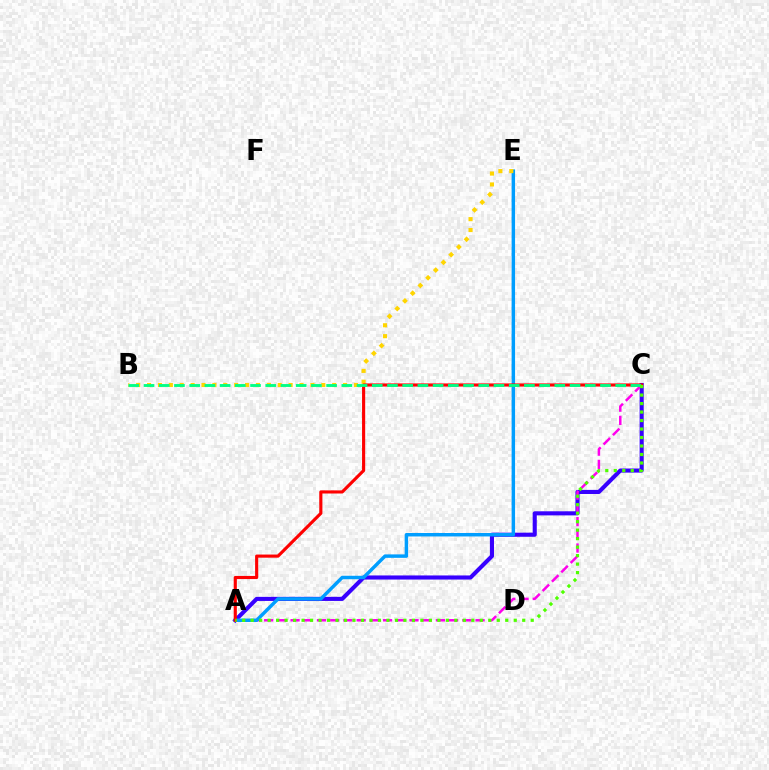{('A', 'C'): [{'color': '#3700ff', 'line_style': 'solid', 'thickness': 2.95}, {'color': '#ff00ed', 'line_style': 'dashed', 'thickness': 1.79}, {'color': '#ff0000', 'line_style': 'solid', 'thickness': 2.25}, {'color': '#4fff00', 'line_style': 'dotted', 'thickness': 2.31}], ('A', 'E'): [{'color': '#009eff', 'line_style': 'solid', 'thickness': 2.48}], ('B', 'E'): [{'color': '#ffd500', 'line_style': 'dotted', 'thickness': 2.96}], ('B', 'C'): [{'color': '#00ff86', 'line_style': 'dashed', 'thickness': 2.07}]}